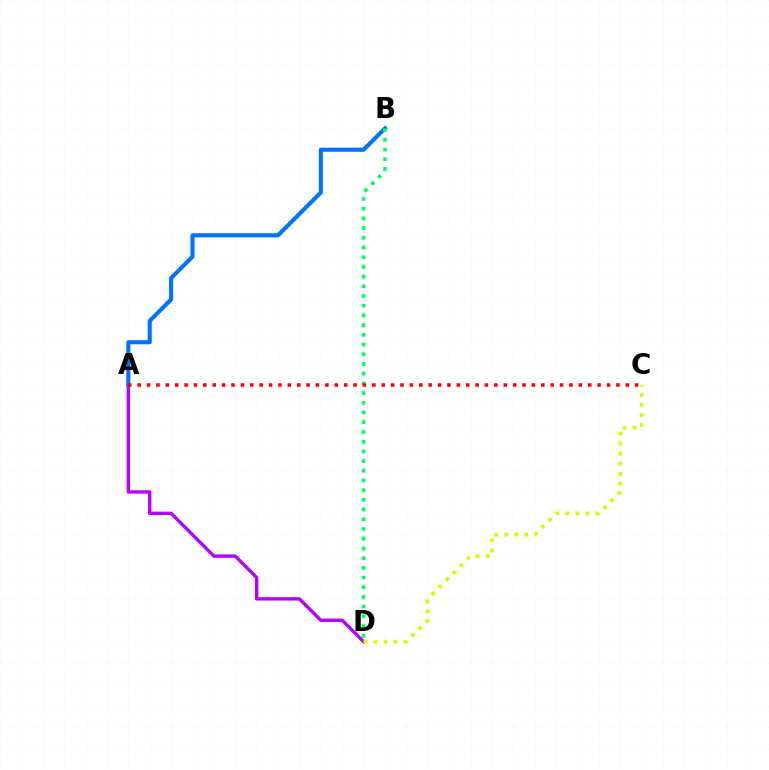{('A', 'D'): [{'color': '#b900ff', 'line_style': 'solid', 'thickness': 2.42}], ('A', 'B'): [{'color': '#0074ff', 'line_style': 'solid', 'thickness': 2.97}], ('B', 'D'): [{'color': '#00ff5c', 'line_style': 'dotted', 'thickness': 2.64}], ('A', 'C'): [{'color': '#ff0000', 'line_style': 'dotted', 'thickness': 2.55}], ('C', 'D'): [{'color': '#d1ff00', 'line_style': 'dotted', 'thickness': 2.72}]}